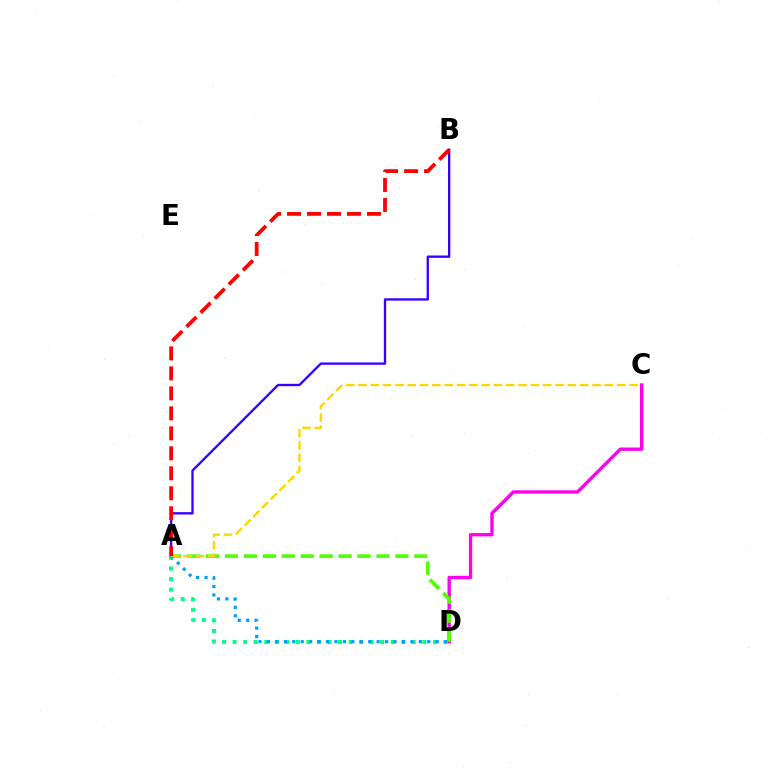{('C', 'D'): [{'color': '#ff00ed', 'line_style': 'solid', 'thickness': 2.4}], ('A', 'D'): [{'color': '#4fff00', 'line_style': 'dashed', 'thickness': 2.57}, {'color': '#00ff86', 'line_style': 'dotted', 'thickness': 2.86}, {'color': '#009eff', 'line_style': 'dotted', 'thickness': 2.29}], ('A', 'B'): [{'color': '#3700ff', 'line_style': 'solid', 'thickness': 1.69}, {'color': '#ff0000', 'line_style': 'dashed', 'thickness': 2.71}], ('A', 'C'): [{'color': '#ffd500', 'line_style': 'dashed', 'thickness': 1.67}]}